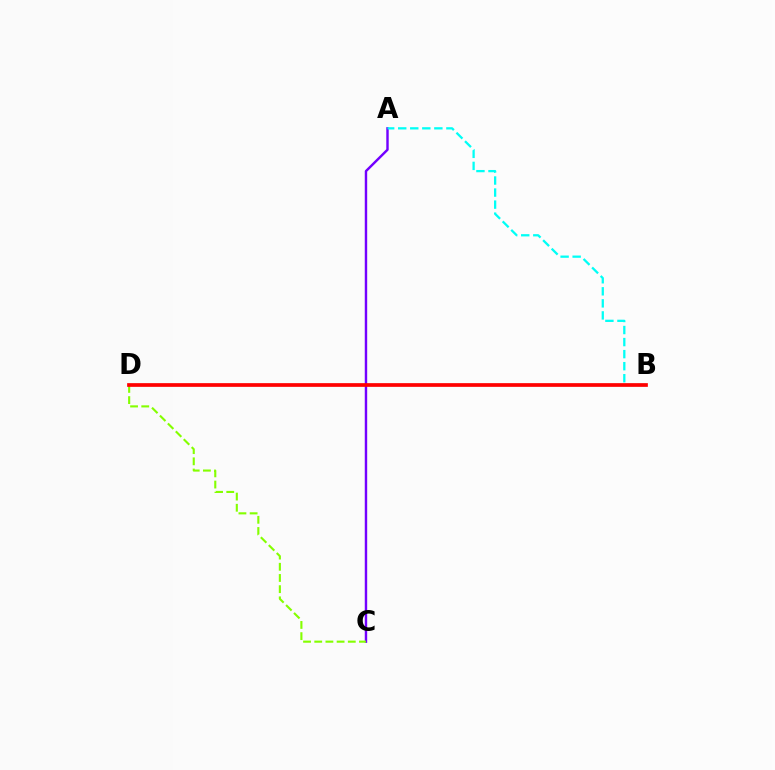{('A', 'C'): [{'color': '#7200ff', 'line_style': 'solid', 'thickness': 1.75}], ('C', 'D'): [{'color': '#84ff00', 'line_style': 'dashed', 'thickness': 1.52}], ('A', 'B'): [{'color': '#00fff6', 'line_style': 'dashed', 'thickness': 1.64}], ('B', 'D'): [{'color': '#ff0000', 'line_style': 'solid', 'thickness': 2.66}]}